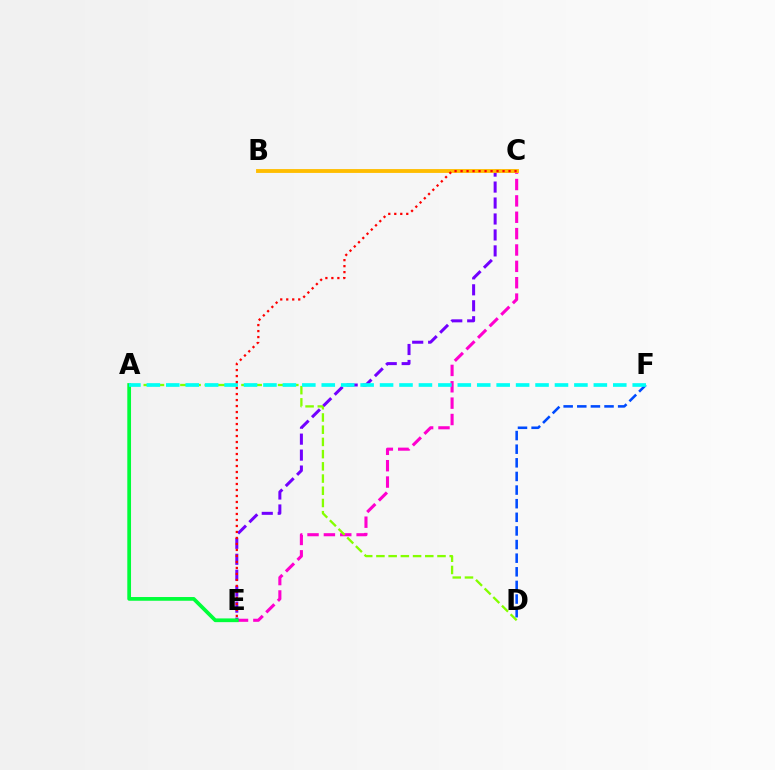{('C', 'E'): [{'color': '#ff00cf', 'line_style': 'dashed', 'thickness': 2.22}, {'color': '#7200ff', 'line_style': 'dashed', 'thickness': 2.17}, {'color': '#ff0000', 'line_style': 'dotted', 'thickness': 1.63}], ('A', 'D'): [{'color': '#84ff00', 'line_style': 'dashed', 'thickness': 1.66}], ('D', 'F'): [{'color': '#004bff', 'line_style': 'dashed', 'thickness': 1.85}], ('A', 'E'): [{'color': '#00ff39', 'line_style': 'solid', 'thickness': 2.69}], ('B', 'C'): [{'color': '#ffbd00', 'line_style': 'solid', 'thickness': 2.77}], ('A', 'F'): [{'color': '#00fff6', 'line_style': 'dashed', 'thickness': 2.64}]}